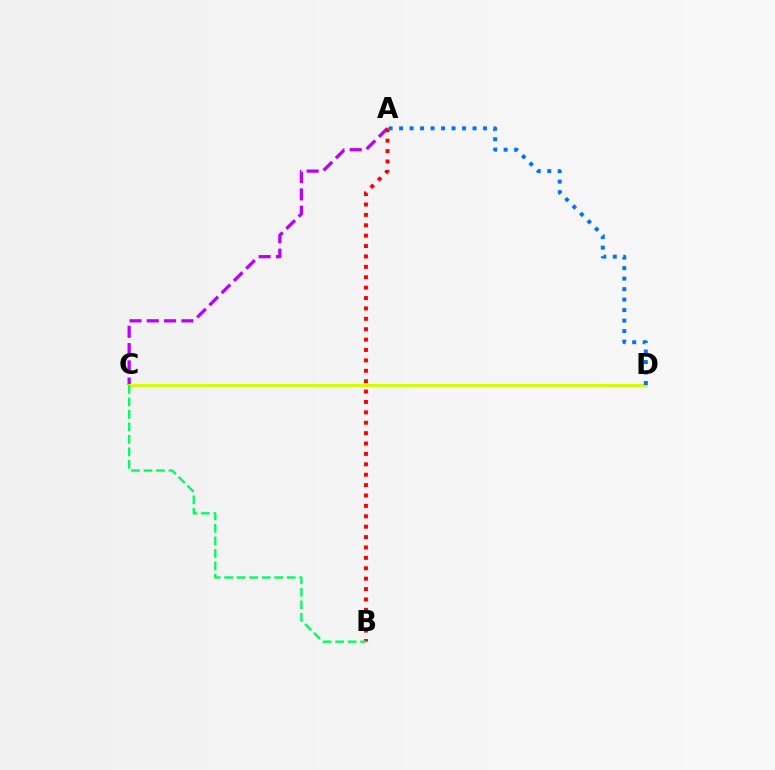{('A', 'C'): [{'color': '#b900ff', 'line_style': 'dashed', 'thickness': 2.35}], ('A', 'B'): [{'color': '#ff0000', 'line_style': 'dotted', 'thickness': 2.82}], ('C', 'D'): [{'color': '#d1ff00', 'line_style': 'solid', 'thickness': 2.1}], ('B', 'C'): [{'color': '#00ff5c', 'line_style': 'dashed', 'thickness': 1.7}], ('A', 'D'): [{'color': '#0074ff', 'line_style': 'dotted', 'thickness': 2.85}]}